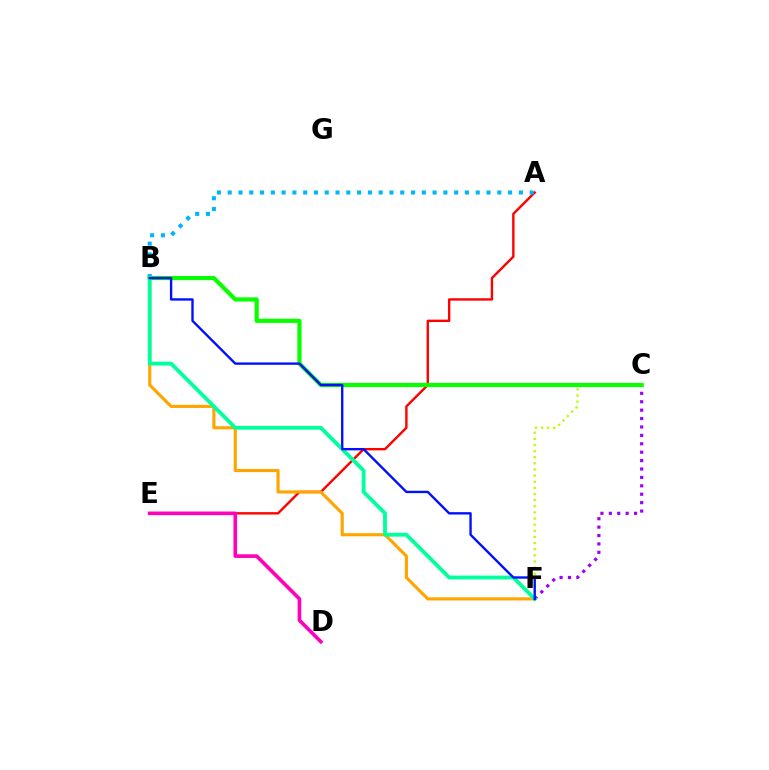{('A', 'E'): [{'color': '#ff0000', 'line_style': 'solid', 'thickness': 1.72}], ('B', 'F'): [{'color': '#ffa500', 'line_style': 'solid', 'thickness': 2.26}, {'color': '#00ff9d', 'line_style': 'solid', 'thickness': 2.75}, {'color': '#0010ff', 'line_style': 'solid', 'thickness': 1.71}], ('A', 'B'): [{'color': '#00b5ff', 'line_style': 'dotted', 'thickness': 2.93}], ('C', 'F'): [{'color': '#b3ff00', 'line_style': 'dotted', 'thickness': 1.67}, {'color': '#9b00ff', 'line_style': 'dotted', 'thickness': 2.28}], ('D', 'E'): [{'color': '#ff00bd', 'line_style': 'solid', 'thickness': 2.61}], ('B', 'C'): [{'color': '#08ff00', 'line_style': 'solid', 'thickness': 3.0}]}